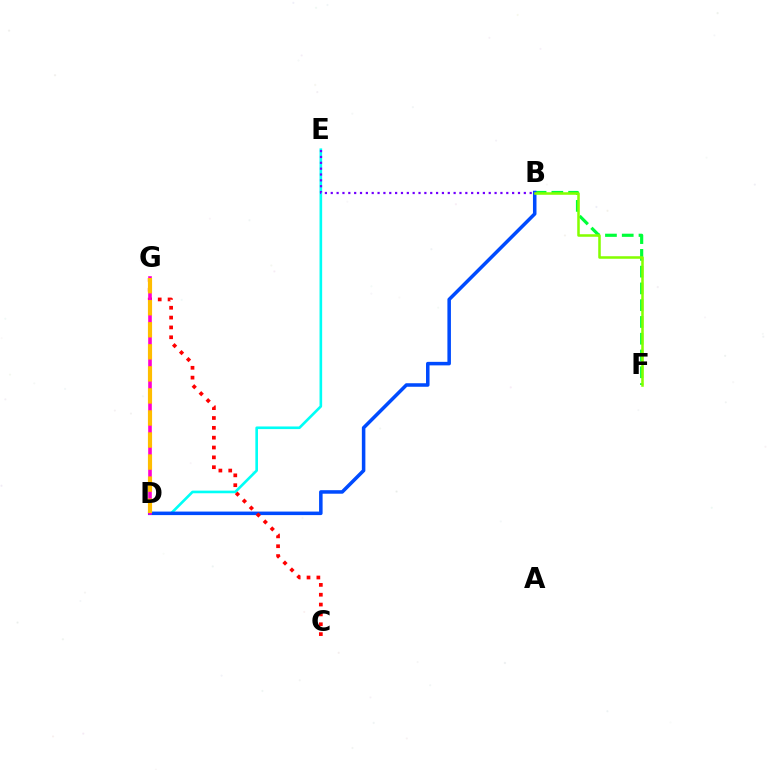{('D', 'E'): [{'color': '#00fff6', 'line_style': 'solid', 'thickness': 1.89}], ('B', 'F'): [{'color': '#00ff39', 'line_style': 'dashed', 'thickness': 2.28}, {'color': '#84ff00', 'line_style': 'solid', 'thickness': 1.83}], ('B', 'D'): [{'color': '#004bff', 'line_style': 'solid', 'thickness': 2.54}], ('C', 'G'): [{'color': '#ff0000', 'line_style': 'dotted', 'thickness': 2.67}], ('D', 'G'): [{'color': '#ff00cf', 'line_style': 'solid', 'thickness': 2.6}, {'color': '#ffbd00', 'line_style': 'dashed', 'thickness': 2.99}], ('B', 'E'): [{'color': '#7200ff', 'line_style': 'dotted', 'thickness': 1.59}]}